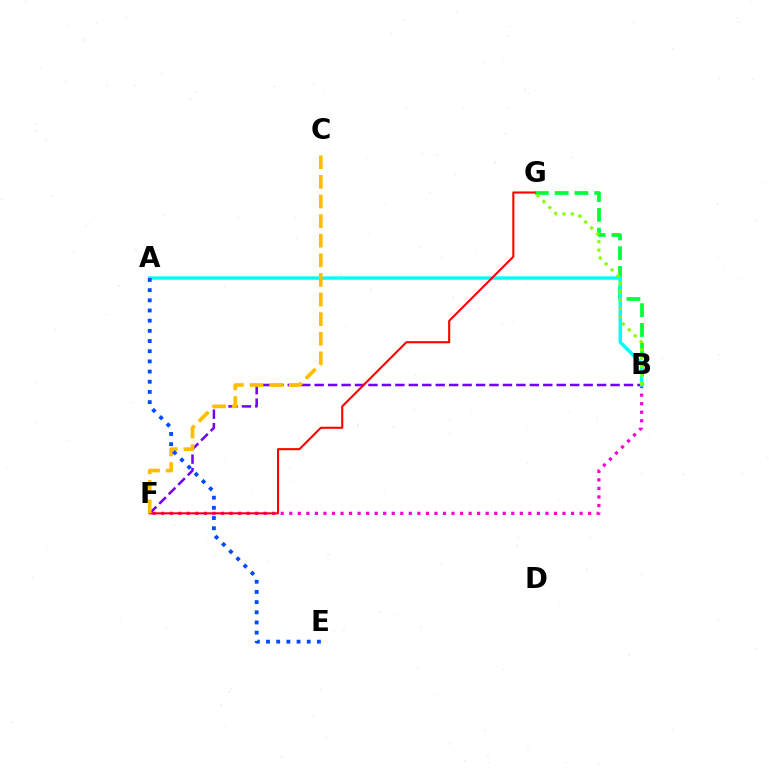{('B', 'F'): [{'color': '#7200ff', 'line_style': 'dashed', 'thickness': 1.83}, {'color': '#ff00cf', 'line_style': 'dotted', 'thickness': 2.32}], ('B', 'G'): [{'color': '#00ff39', 'line_style': 'dashed', 'thickness': 2.68}, {'color': '#84ff00', 'line_style': 'dotted', 'thickness': 2.28}], ('A', 'B'): [{'color': '#00fff6', 'line_style': 'solid', 'thickness': 2.45}], ('F', 'G'): [{'color': '#ff0000', 'line_style': 'solid', 'thickness': 1.51}], ('C', 'F'): [{'color': '#ffbd00', 'line_style': 'dashed', 'thickness': 2.66}], ('A', 'E'): [{'color': '#004bff', 'line_style': 'dotted', 'thickness': 2.77}]}